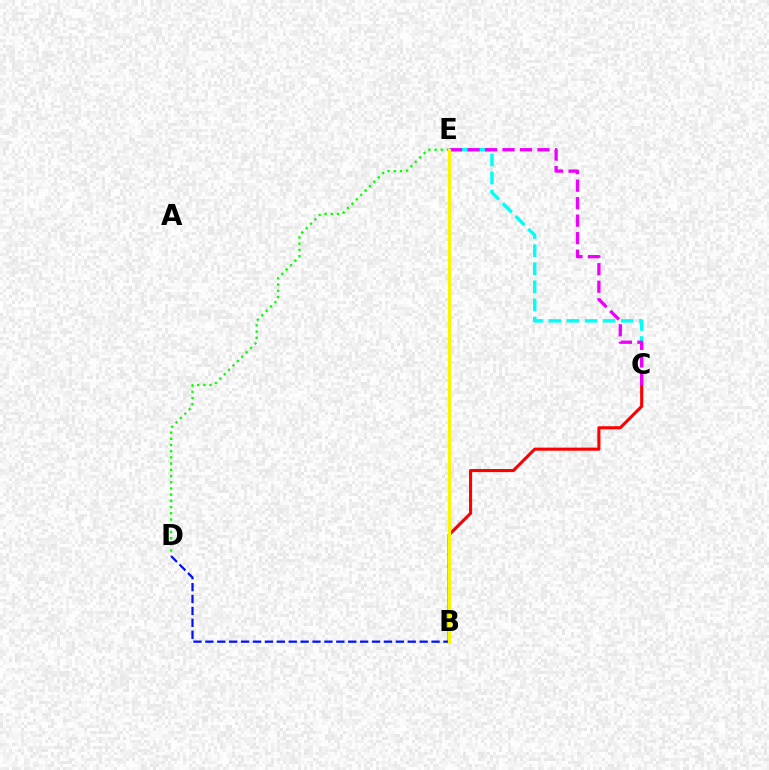{('C', 'E'): [{'color': '#00fff6', 'line_style': 'dashed', 'thickness': 2.46}, {'color': '#ee00ff', 'line_style': 'dashed', 'thickness': 2.38}], ('B', 'C'): [{'color': '#ff0000', 'line_style': 'solid', 'thickness': 2.22}], ('D', 'E'): [{'color': '#08ff00', 'line_style': 'dotted', 'thickness': 1.69}], ('B', 'D'): [{'color': '#0010ff', 'line_style': 'dashed', 'thickness': 1.62}], ('B', 'E'): [{'color': '#fcf500', 'line_style': 'solid', 'thickness': 2.32}]}